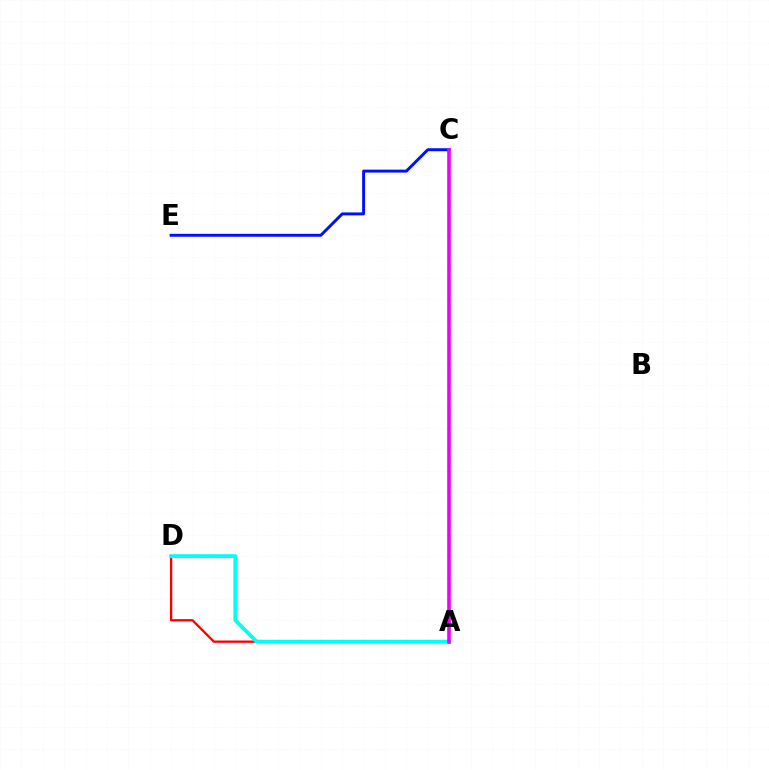{('A', 'D'): [{'color': '#ff0000', 'line_style': 'solid', 'thickness': 1.67}, {'color': '#00fff6', 'line_style': 'solid', 'thickness': 2.75}], ('A', 'C'): [{'color': '#fcf500', 'line_style': 'dashed', 'thickness': 1.56}, {'color': '#08ff00', 'line_style': 'solid', 'thickness': 1.65}, {'color': '#ee00ff', 'line_style': 'solid', 'thickness': 2.57}], ('C', 'E'): [{'color': '#0010ff', 'line_style': 'solid', 'thickness': 2.12}]}